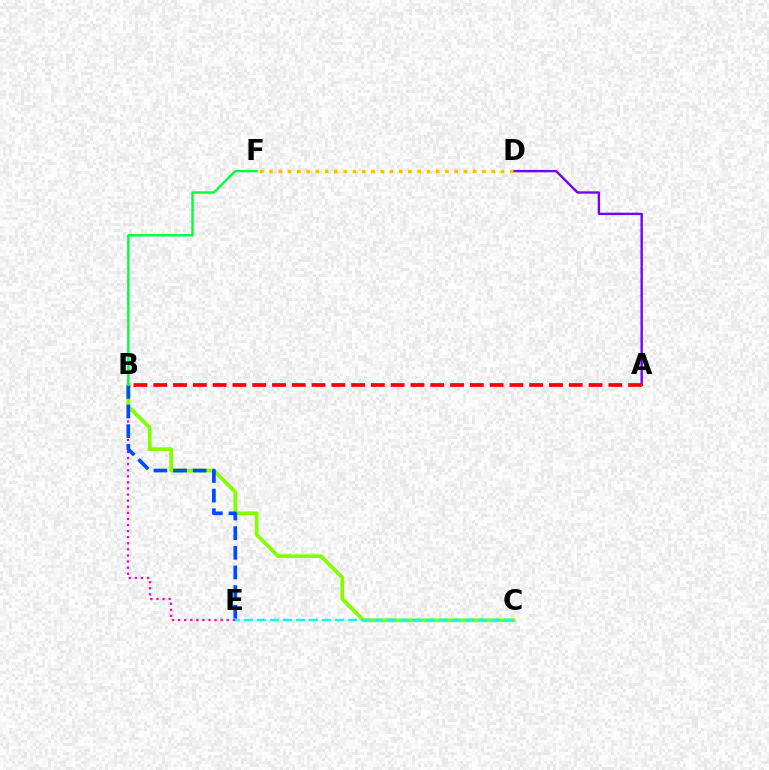{('B', 'E'): [{'color': '#ff00cf', 'line_style': 'dotted', 'thickness': 1.65}, {'color': '#004bff', 'line_style': 'dashed', 'thickness': 2.67}], ('B', 'C'): [{'color': '#84ff00', 'line_style': 'solid', 'thickness': 2.69}], ('C', 'E'): [{'color': '#00fff6', 'line_style': 'dashed', 'thickness': 1.77}], ('A', 'D'): [{'color': '#7200ff', 'line_style': 'solid', 'thickness': 1.71}], ('D', 'F'): [{'color': '#ffbd00', 'line_style': 'dotted', 'thickness': 2.52}], ('A', 'B'): [{'color': '#ff0000', 'line_style': 'dashed', 'thickness': 2.69}], ('B', 'F'): [{'color': '#00ff39', 'line_style': 'solid', 'thickness': 1.72}]}